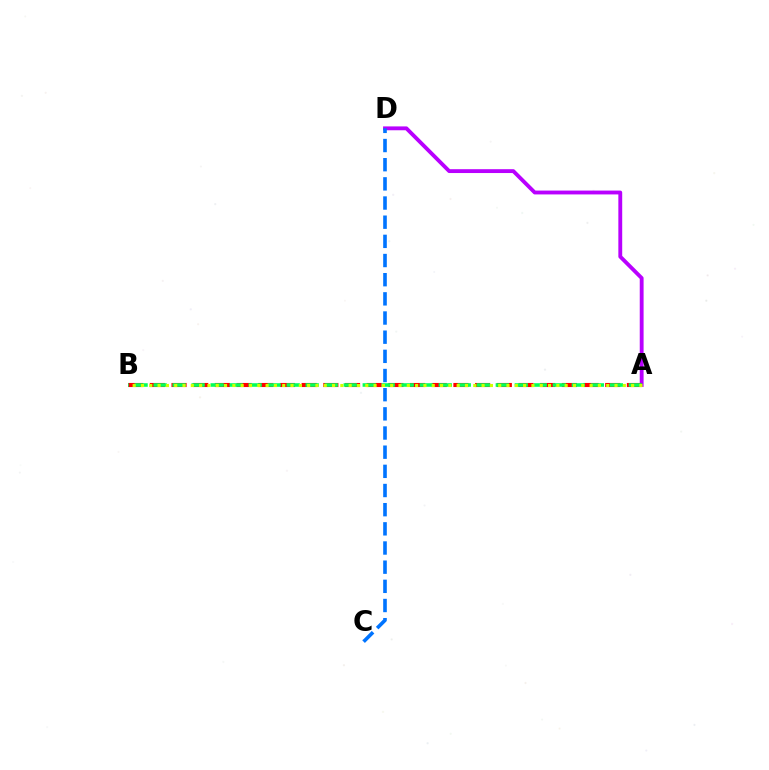{('A', 'D'): [{'color': '#b900ff', 'line_style': 'solid', 'thickness': 2.77}], ('A', 'B'): [{'color': '#ff0000', 'line_style': 'dashed', 'thickness': 2.95}, {'color': '#00ff5c', 'line_style': 'dashed', 'thickness': 2.58}, {'color': '#d1ff00', 'line_style': 'dotted', 'thickness': 2.26}], ('C', 'D'): [{'color': '#0074ff', 'line_style': 'dashed', 'thickness': 2.6}]}